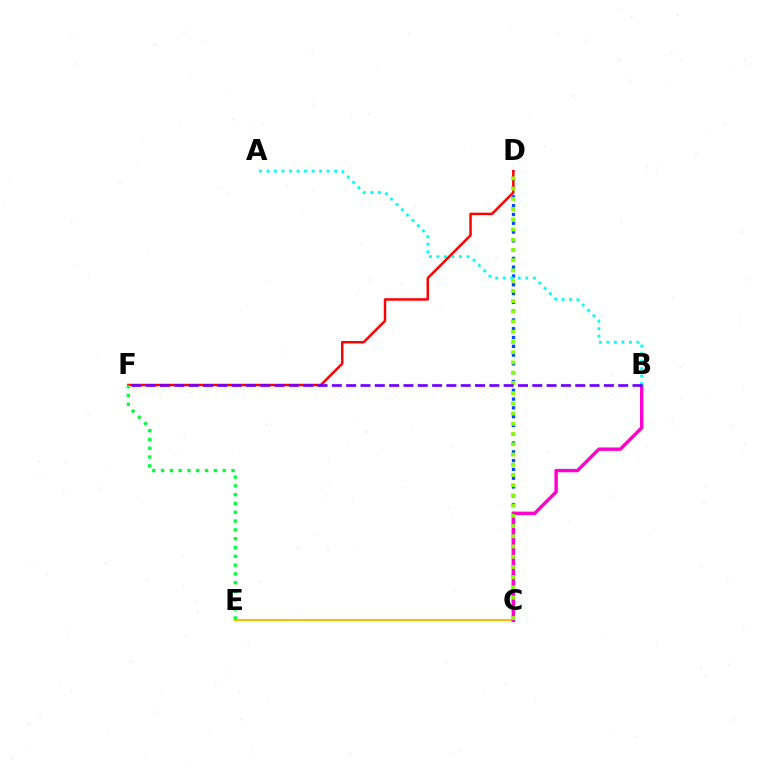{('C', 'E'): [{'color': '#ffbd00', 'line_style': 'solid', 'thickness': 1.5}], ('C', 'D'): [{'color': '#004bff', 'line_style': 'dotted', 'thickness': 2.39}, {'color': '#84ff00', 'line_style': 'dotted', 'thickness': 2.78}], ('B', 'C'): [{'color': '#ff00cf', 'line_style': 'solid', 'thickness': 2.45}], ('A', 'B'): [{'color': '#00fff6', 'line_style': 'dotted', 'thickness': 2.04}], ('D', 'F'): [{'color': '#ff0000', 'line_style': 'solid', 'thickness': 1.78}], ('B', 'F'): [{'color': '#7200ff', 'line_style': 'dashed', 'thickness': 1.94}], ('E', 'F'): [{'color': '#00ff39', 'line_style': 'dotted', 'thickness': 2.39}]}